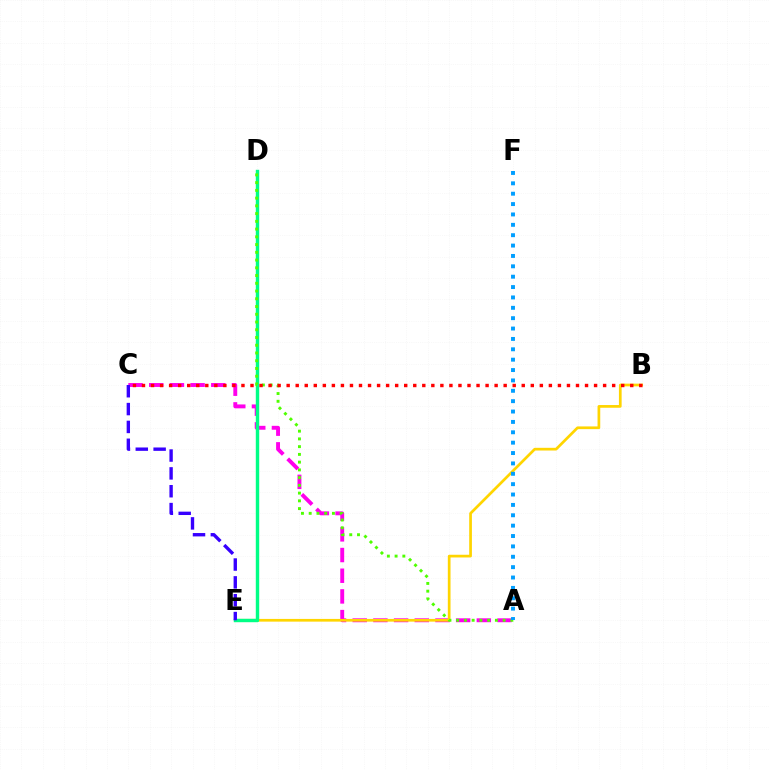{('A', 'C'): [{'color': '#ff00ed', 'line_style': 'dashed', 'thickness': 2.81}], ('B', 'E'): [{'color': '#ffd500', 'line_style': 'solid', 'thickness': 1.95}], ('D', 'E'): [{'color': '#00ff86', 'line_style': 'solid', 'thickness': 2.46}], ('A', 'D'): [{'color': '#4fff00', 'line_style': 'dotted', 'thickness': 2.1}], ('B', 'C'): [{'color': '#ff0000', 'line_style': 'dotted', 'thickness': 2.46}], ('A', 'F'): [{'color': '#009eff', 'line_style': 'dotted', 'thickness': 2.82}], ('C', 'E'): [{'color': '#3700ff', 'line_style': 'dashed', 'thickness': 2.42}]}